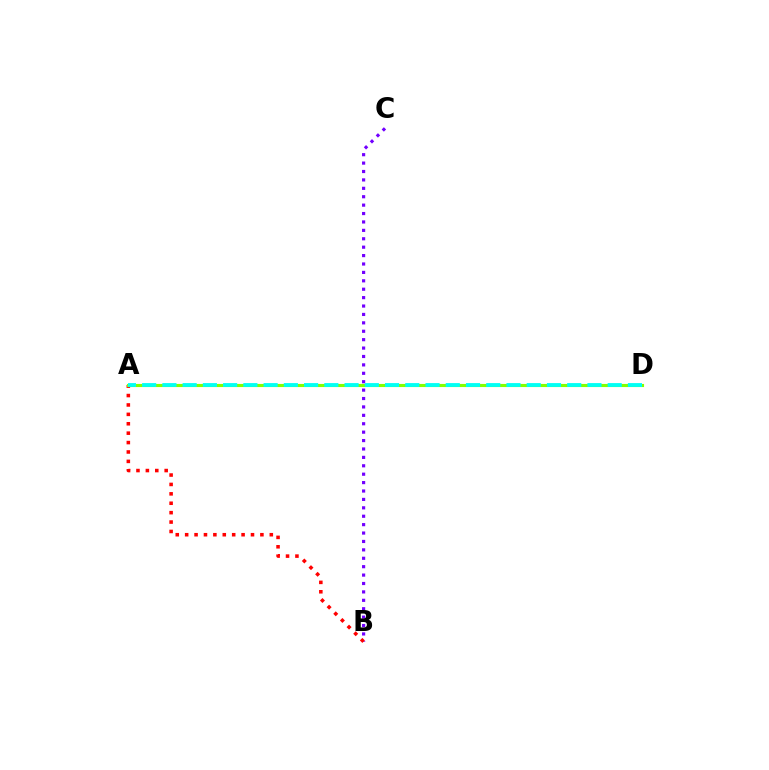{('B', 'C'): [{'color': '#7200ff', 'line_style': 'dotted', 'thickness': 2.28}], ('A', 'B'): [{'color': '#ff0000', 'line_style': 'dotted', 'thickness': 2.56}], ('A', 'D'): [{'color': '#84ff00', 'line_style': 'solid', 'thickness': 2.24}, {'color': '#00fff6', 'line_style': 'dashed', 'thickness': 2.75}]}